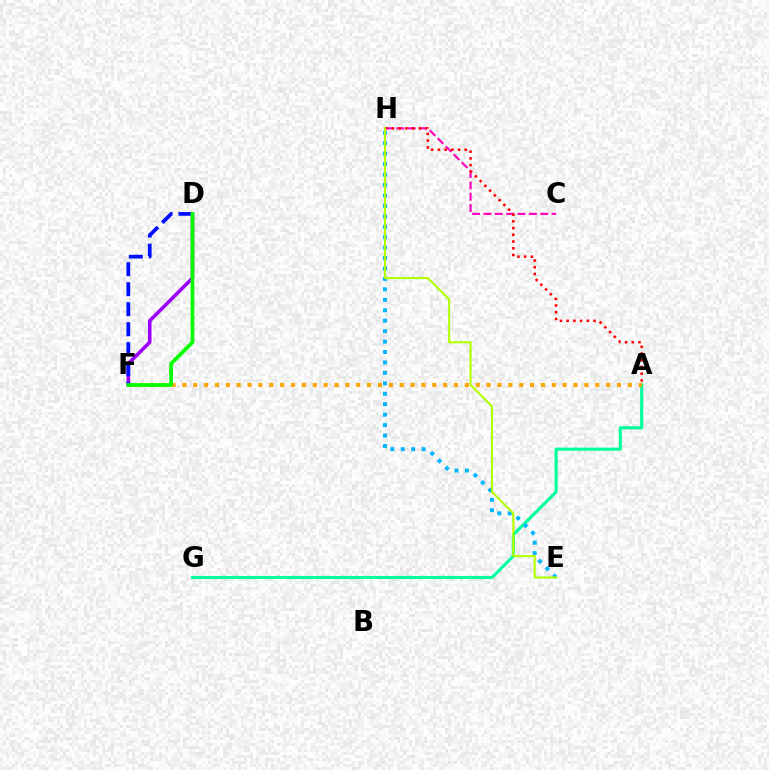{('A', 'G'): [{'color': '#00ff9d', 'line_style': 'solid', 'thickness': 2.25}], ('C', 'H'): [{'color': '#ff00bd', 'line_style': 'dashed', 'thickness': 1.54}], ('A', 'F'): [{'color': '#ffa500', 'line_style': 'dotted', 'thickness': 2.95}], ('E', 'H'): [{'color': '#00b5ff', 'line_style': 'dotted', 'thickness': 2.84}, {'color': '#b3ff00', 'line_style': 'solid', 'thickness': 1.51}], ('D', 'F'): [{'color': '#9b00ff', 'line_style': 'solid', 'thickness': 2.58}, {'color': '#0010ff', 'line_style': 'dashed', 'thickness': 2.72}, {'color': '#08ff00', 'line_style': 'solid', 'thickness': 2.7}], ('A', 'H'): [{'color': '#ff0000', 'line_style': 'dotted', 'thickness': 1.83}]}